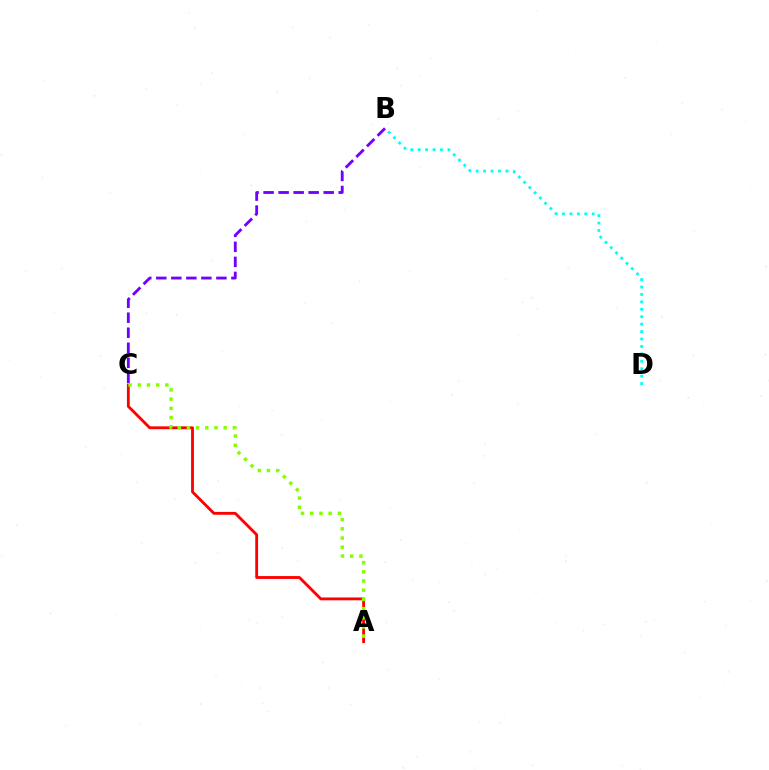{('B', 'C'): [{'color': '#7200ff', 'line_style': 'dashed', 'thickness': 2.04}], ('A', 'C'): [{'color': '#ff0000', 'line_style': 'solid', 'thickness': 2.04}, {'color': '#84ff00', 'line_style': 'dotted', 'thickness': 2.5}], ('B', 'D'): [{'color': '#00fff6', 'line_style': 'dotted', 'thickness': 2.02}]}